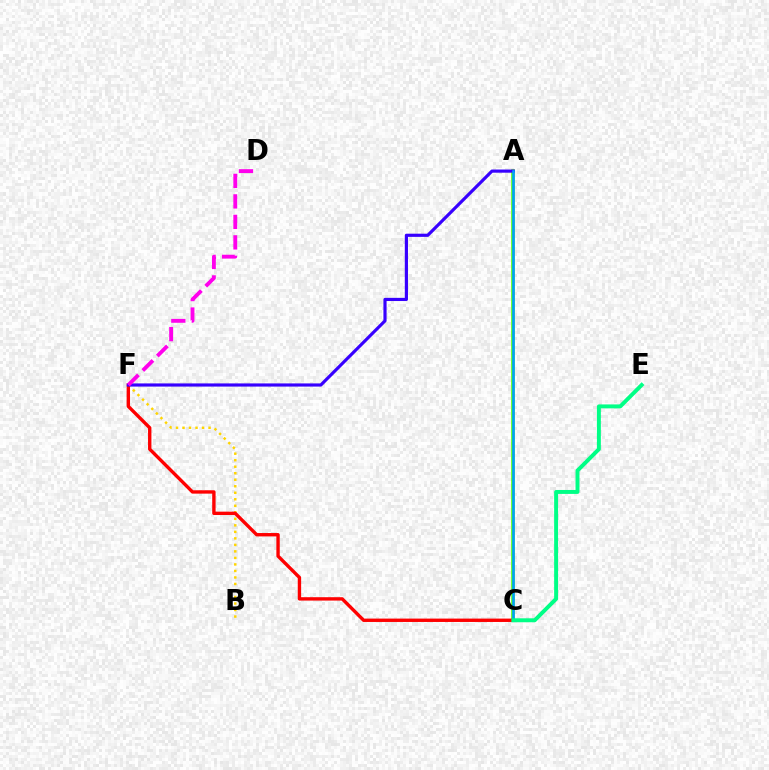{('A', 'C'): [{'color': '#4fff00', 'line_style': 'solid', 'thickness': 2.53}, {'color': '#009eff', 'line_style': 'solid', 'thickness': 1.82}], ('B', 'F'): [{'color': '#ffd500', 'line_style': 'dotted', 'thickness': 1.77}], ('C', 'F'): [{'color': '#ff0000', 'line_style': 'solid', 'thickness': 2.43}], ('A', 'F'): [{'color': '#3700ff', 'line_style': 'solid', 'thickness': 2.28}], ('C', 'E'): [{'color': '#00ff86', 'line_style': 'solid', 'thickness': 2.84}], ('D', 'F'): [{'color': '#ff00ed', 'line_style': 'dashed', 'thickness': 2.78}]}